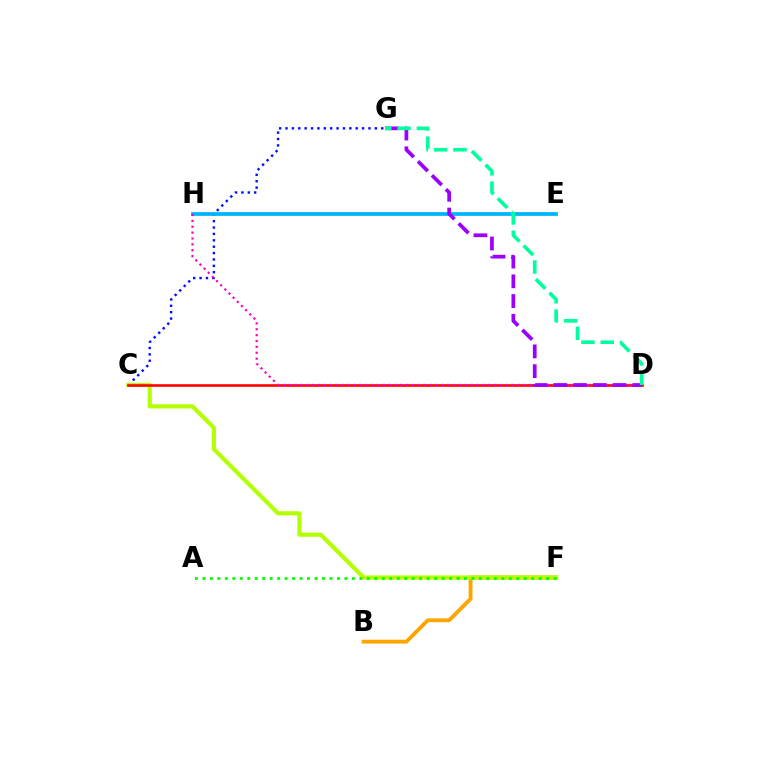{('B', 'F'): [{'color': '#ffa500', 'line_style': 'solid', 'thickness': 2.78}], ('C', 'G'): [{'color': '#0010ff', 'line_style': 'dotted', 'thickness': 1.73}], ('C', 'F'): [{'color': '#b3ff00', 'line_style': 'solid', 'thickness': 2.98}], ('C', 'D'): [{'color': '#ff0000', 'line_style': 'solid', 'thickness': 1.88}], ('E', 'H'): [{'color': '#00b5ff', 'line_style': 'solid', 'thickness': 2.7}], ('D', 'H'): [{'color': '#ff00bd', 'line_style': 'dotted', 'thickness': 1.59}], ('D', 'G'): [{'color': '#9b00ff', 'line_style': 'dashed', 'thickness': 2.68}, {'color': '#00ff9d', 'line_style': 'dashed', 'thickness': 2.62}], ('A', 'F'): [{'color': '#08ff00', 'line_style': 'dotted', 'thickness': 2.03}]}